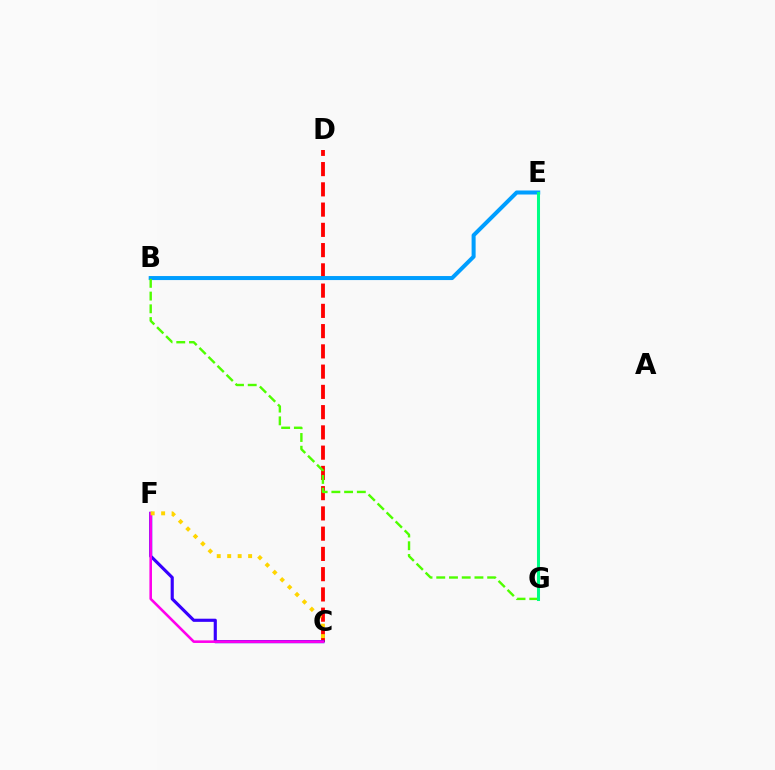{('C', 'D'): [{'color': '#ff0000', 'line_style': 'dashed', 'thickness': 2.75}], ('B', 'E'): [{'color': '#009eff', 'line_style': 'solid', 'thickness': 2.9}], ('B', 'G'): [{'color': '#4fff00', 'line_style': 'dashed', 'thickness': 1.73}], ('C', 'F'): [{'color': '#3700ff', 'line_style': 'solid', 'thickness': 2.26}, {'color': '#ff00ed', 'line_style': 'solid', 'thickness': 1.86}, {'color': '#ffd500', 'line_style': 'dotted', 'thickness': 2.84}], ('E', 'G'): [{'color': '#00ff86', 'line_style': 'solid', 'thickness': 2.19}]}